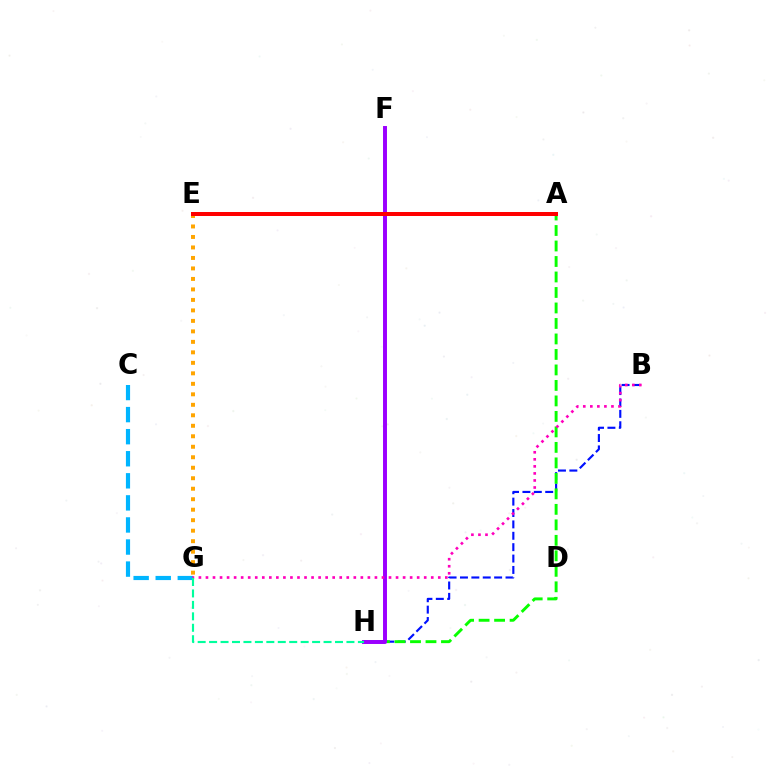{('C', 'G'): [{'color': '#00b5ff', 'line_style': 'dashed', 'thickness': 3.0}], ('A', 'E'): [{'color': '#b3ff00', 'line_style': 'solid', 'thickness': 2.04}, {'color': '#ff0000', 'line_style': 'solid', 'thickness': 2.88}], ('B', 'H'): [{'color': '#0010ff', 'line_style': 'dashed', 'thickness': 1.55}], ('E', 'G'): [{'color': '#ffa500', 'line_style': 'dotted', 'thickness': 2.85}], ('A', 'H'): [{'color': '#08ff00', 'line_style': 'dashed', 'thickness': 2.1}], ('F', 'H'): [{'color': '#9b00ff', 'line_style': 'solid', 'thickness': 2.85}], ('B', 'G'): [{'color': '#ff00bd', 'line_style': 'dotted', 'thickness': 1.91}], ('G', 'H'): [{'color': '#00ff9d', 'line_style': 'dashed', 'thickness': 1.55}]}